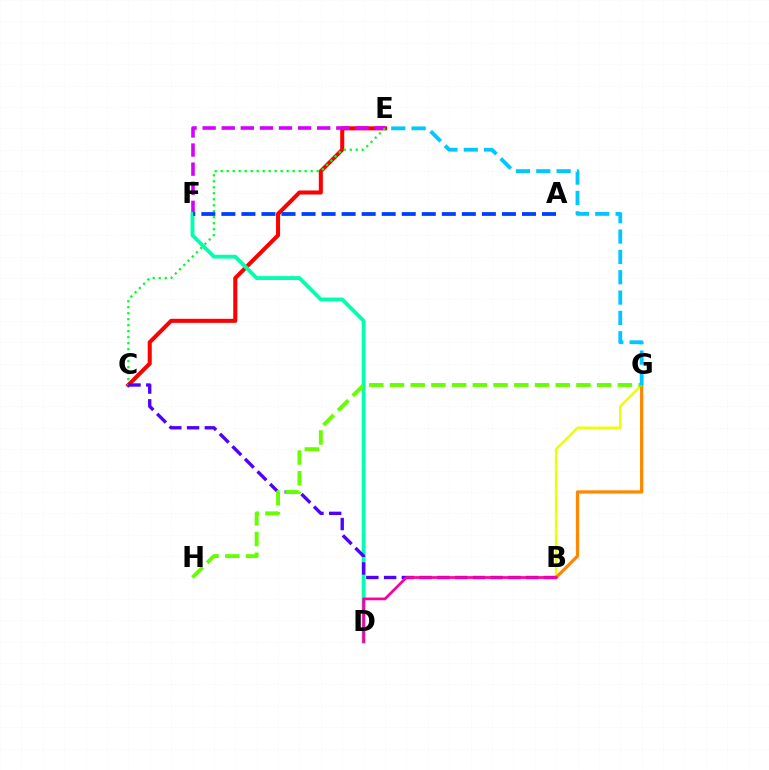{('B', 'G'): [{'color': '#eeff00', 'line_style': 'solid', 'thickness': 1.8}, {'color': '#ff8800', 'line_style': 'solid', 'thickness': 2.35}], ('C', 'E'): [{'color': '#ff0000', 'line_style': 'solid', 'thickness': 2.92}, {'color': '#00ff27', 'line_style': 'dotted', 'thickness': 1.63}], ('E', 'F'): [{'color': '#d600ff', 'line_style': 'dashed', 'thickness': 2.59}], ('D', 'F'): [{'color': '#00ffaf', 'line_style': 'solid', 'thickness': 2.77}], ('B', 'C'): [{'color': '#4f00ff', 'line_style': 'dashed', 'thickness': 2.41}], ('G', 'H'): [{'color': '#66ff00', 'line_style': 'dashed', 'thickness': 2.81}], ('E', 'G'): [{'color': '#00c7ff', 'line_style': 'dashed', 'thickness': 2.76}], ('A', 'F'): [{'color': '#003fff', 'line_style': 'dashed', 'thickness': 2.72}], ('B', 'D'): [{'color': '#ff00a0', 'line_style': 'solid', 'thickness': 1.96}]}